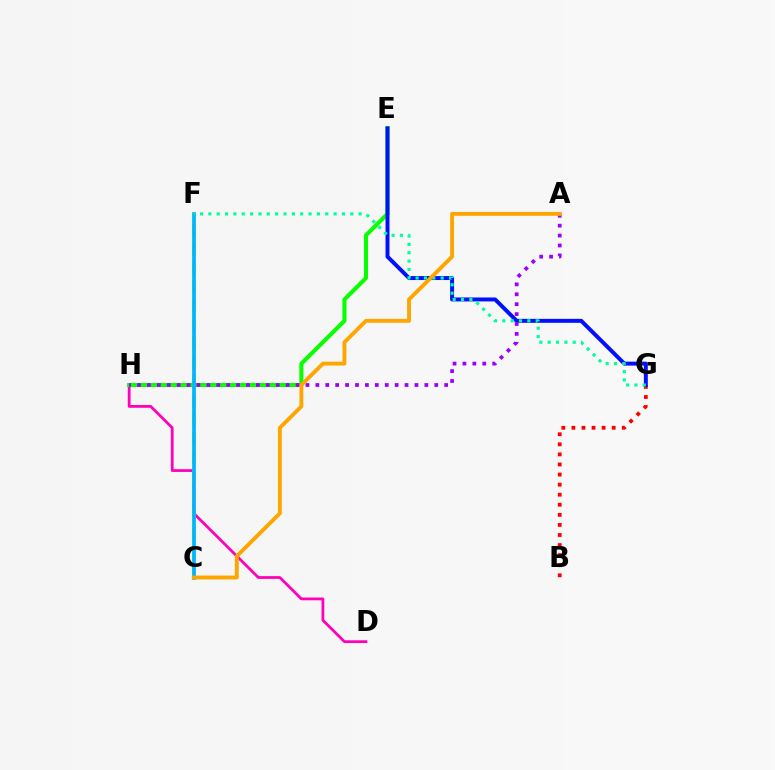{('B', 'G'): [{'color': '#ff0000', 'line_style': 'dotted', 'thickness': 2.74}], ('D', 'H'): [{'color': '#ff00bd', 'line_style': 'solid', 'thickness': 2.0}], ('E', 'H'): [{'color': '#08ff00', 'line_style': 'solid', 'thickness': 2.94}], ('C', 'F'): [{'color': '#b3ff00', 'line_style': 'dashed', 'thickness': 2.58}, {'color': '#00b5ff', 'line_style': 'solid', 'thickness': 2.66}], ('E', 'G'): [{'color': '#0010ff', 'line_style': 'solid', 'thickness': 2.85}], ('F', 'G'): [{'color': '#00ff9d', 'line_style': 'dotted', 'thickness': 2.27}], ('A', 'H'): [{'color': '#9b00ff', 'line_style': 'dotted', 'thickness': 2.69}], ('A', 'C'): [{'color': '#ffa500', 'line_style': 'solid', 'thickness': 2.79}]}